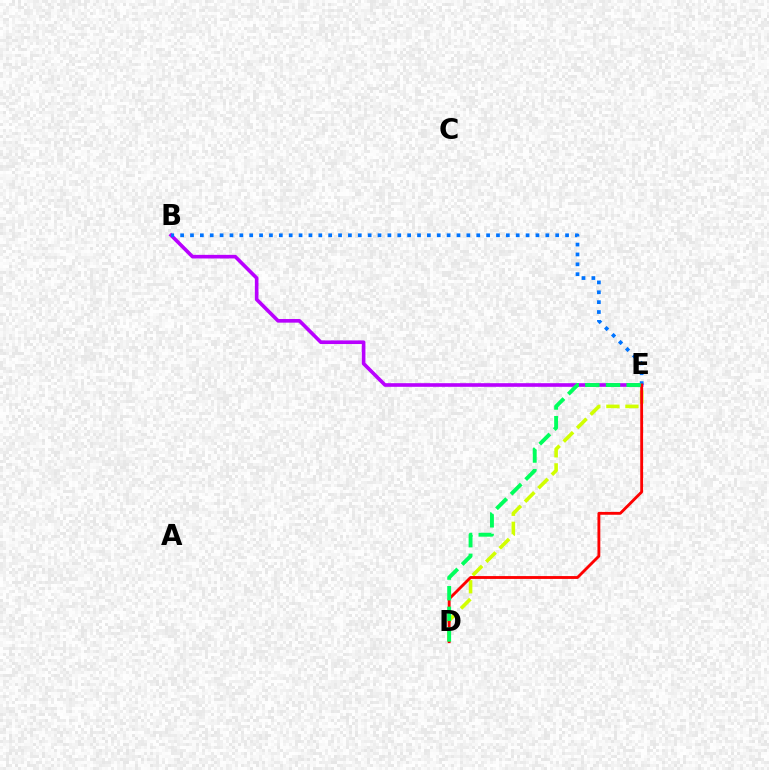{('B', 'E'): [{'color': '#b900ff', 'line_style': 'solid', 'thickness': 2.61}, {'color': '#0074ff', 'line_style': 'dotted', 'thickness': 2.68}], ('D', 'E'): [{'color': '#d1ff00', 'line_style': 'dashed', 'thickness': 2.59}, {'color': '#ff0000', 'line_style': 'solid', 'thickness': 2.05}, {'color': '#00ff5c', 'line_style': 'dashed', 'thickness': 2.8}]}